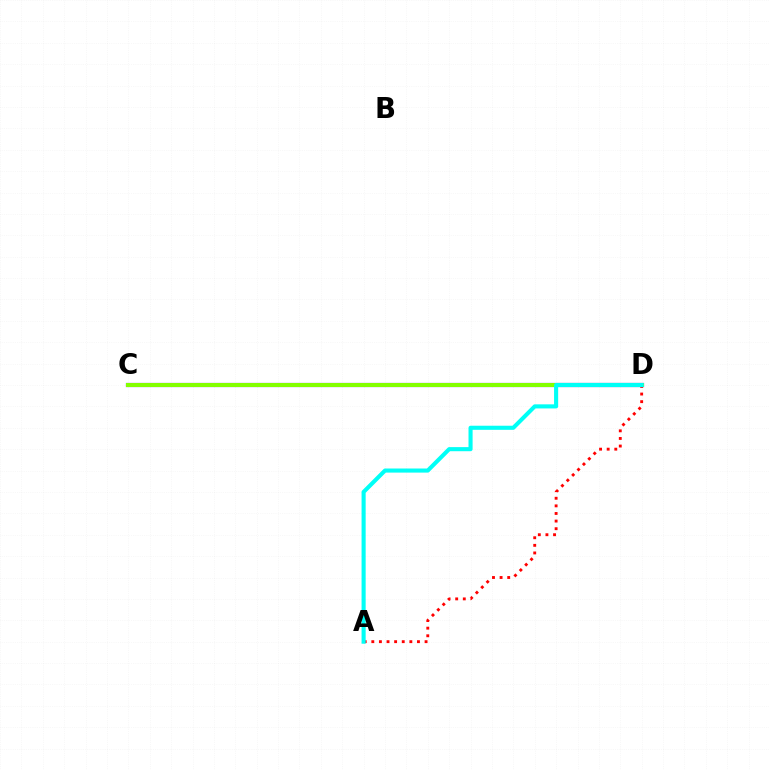{('A', 'D'): [{'color': '#ff0000', 'line_style': 'dotted', 'thickness': 2.07}, {'color': '#00fff6', 'line_style': 'solid', 'thickness': 2.95}], ('C', 'D'): [{'color': '#7200ff', 'line_style': 'solid', 'thickness': 3.0}, {'color': '#84ff00', 'line_style': 'solid', 'thickness': 2.93}]}